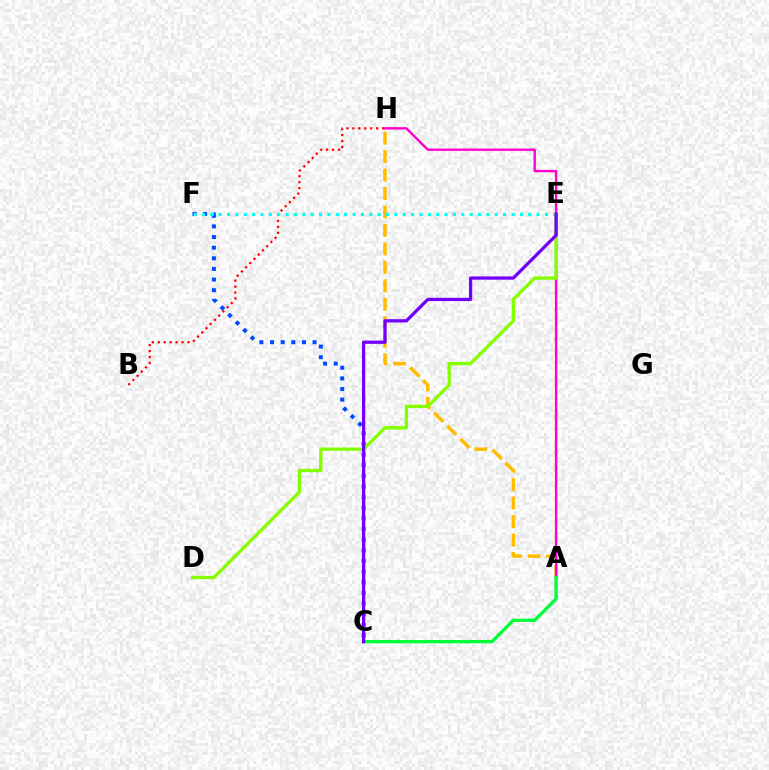{('C', 'F'): [{'color': '#004bff', 'line_style': 'dotted', 'thickness': 2.89}], ('A', 'H'): [{'color': '#ffbd00', 'line_style': 'dashed', 'thickness': 2.51}, {'color': '#ff00cf', 'line_style': 'solid', 'thickness': 1.71}], ('B', 'H'): [{'color': '#ff0000', 'line_style': 'dotted', 'thickness': 1.62}], ('A', 'C'): [{'color': '#00ff39', 'line_style': 'solid', 'thickness': 2.38}], ('E', 'F'): [{'color': '#00fff6', 'line_style': 'dotted', 'thickness': 2.27}], ('D', 'E'): [{'color': '#84ff00', 'line_style': 'solid', 'thickness': 2.4}], ('C', 'E'): [{'color': '#7200ff', 'line_style': 'solid', 'thickness': 2.35}]}